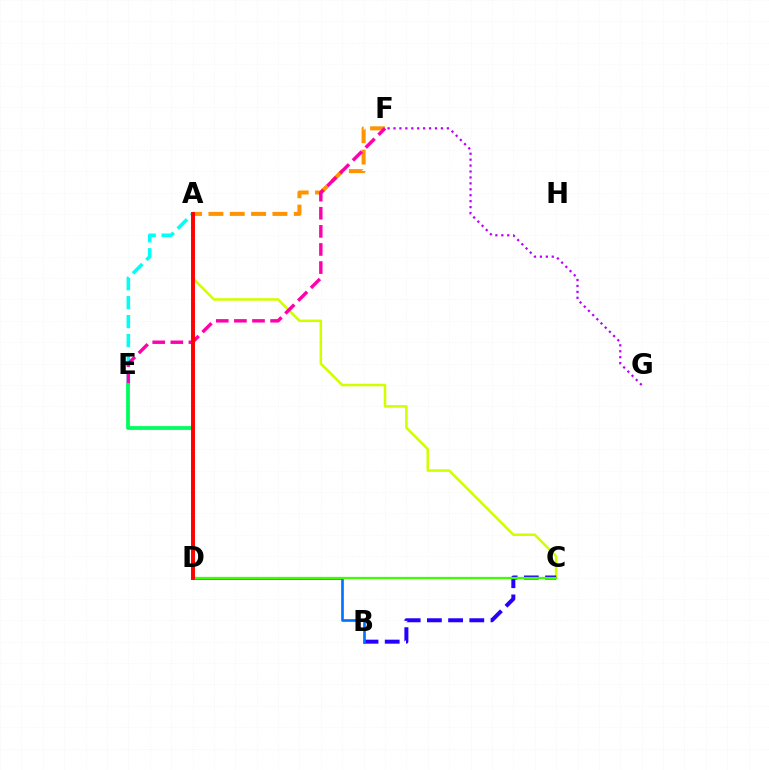{('A', 'C'): [{'color': '#d1ff00', 'line_style': 'solid', 'thickness': 1.85}], ('A', 'F'): [{'color': '#ff9400', 'line_style': 'dashed', 'thickness': 2.9}], ('A', 'E'): [{'color': '#00fff6', 'line_style': 'dashed', 'thickness': 2.57}], ('B', 'C'): [{'color': '#2500ff', 'line_style': 'dashed', 'thickness': 2.88}], ('E', 'F'): [{'color': '#ff00ac', 'line_style': 'dashed', 'thickness': 2.46}], ('B', 'D'): [{'color': '#0074ff', 'line_style': 'solid', 'thickness': 1.92}], ('C', 'D'): [{'color': '#3dff00', 'line_style': 'solid', 'thickness': 1.62}], ('F', 'G'): [{'color': '#b900ff', 'line_style': 'dotted', 'thickness': 1.61}], ('D', 'E'): [{'color': '#00ff5c', 'line_style': 'solid', 'thickness': 2.71}], ('A', 'D'): [{'color': '#ff0000', 'line_style': 'solid', 'thickness': 2.82}]}